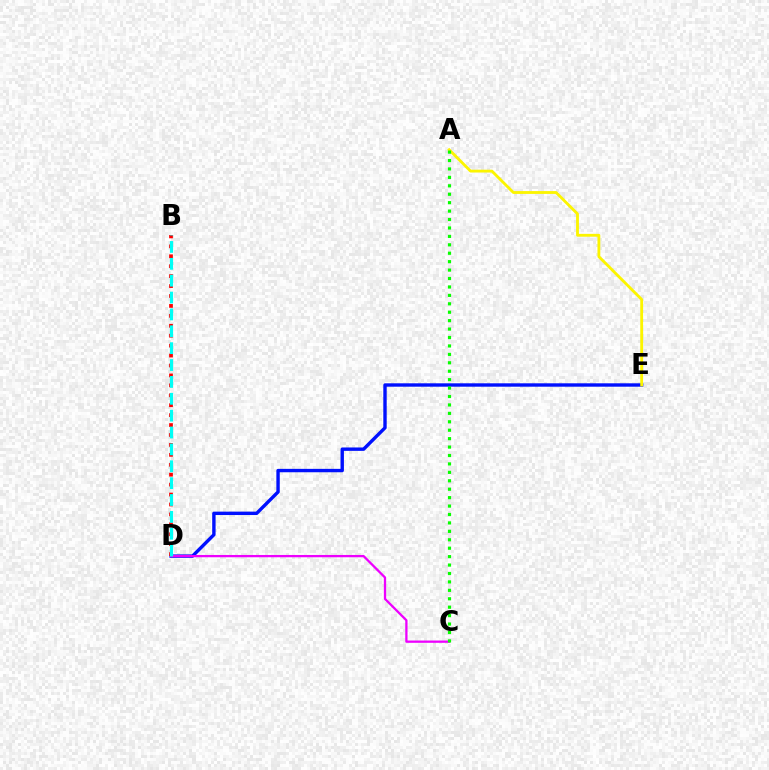{('D', 'E'): [{'color': '#0010ff', 'line_style': 'solid', 'thickness': 2.44}], ('A', 'E'): [{'color': '#fcf500', 'line_style': 'solid', 'thickness': 2.04}], ('C', 'D'): [{'color': '#ee00ff', 'line_style': 'solid', 'thickness': 1.65}], ('B', 'D'): [{'color': '#ff0000', 'line_style': 'dotted', 'thickness': 2.7}, {'color': '#00fff6', 'line_style': 'dashed', 'thickness': 2.29}], ('A', 'C'): [{'color': '#08ff00', 'line_style': 'dotted', 'thickness': 2.29}]}